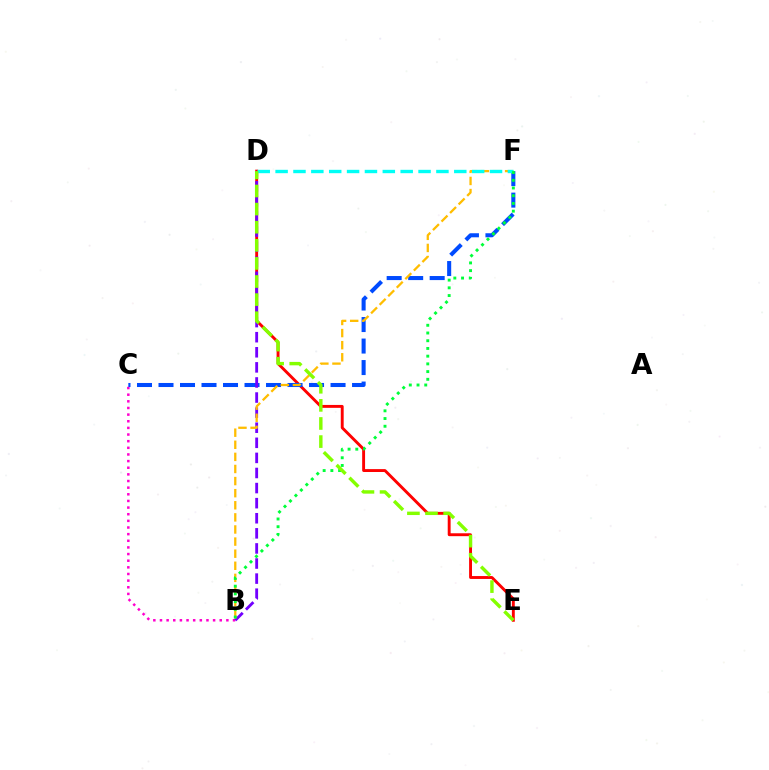{('D', 'E'): [{'color': '#ff0000', 'line_style': 'solid', 'thickness': 2.09}, {'color': '#84ff00', 'line_style': 'dashed', 'thickness': 2.46}], ('B', 'C'): [{'color': '#ff00cf', 'line_style': 'dotted', 'thickness': 1.8}], ('C', 'F'): [{'color': '#004bff', 'line_style': 'dashed', 'thickness': 2.92}], ('B', 'D'): [{'color': '#7200ff', 'line_style': 'dashed', 'thickness': 2.05}], ('B', 'F'): [{'color': '#ffbd00', 'line_style': 'dashed', 'thickness': 1.64}, {'color': '#00ff39', 'line_style': 'dotted', 'thickness': 2.1}], ('D', 'F'): [{'color': '#00fff6', 'line_style': 'dashed', 'thickness': 2.43}]}